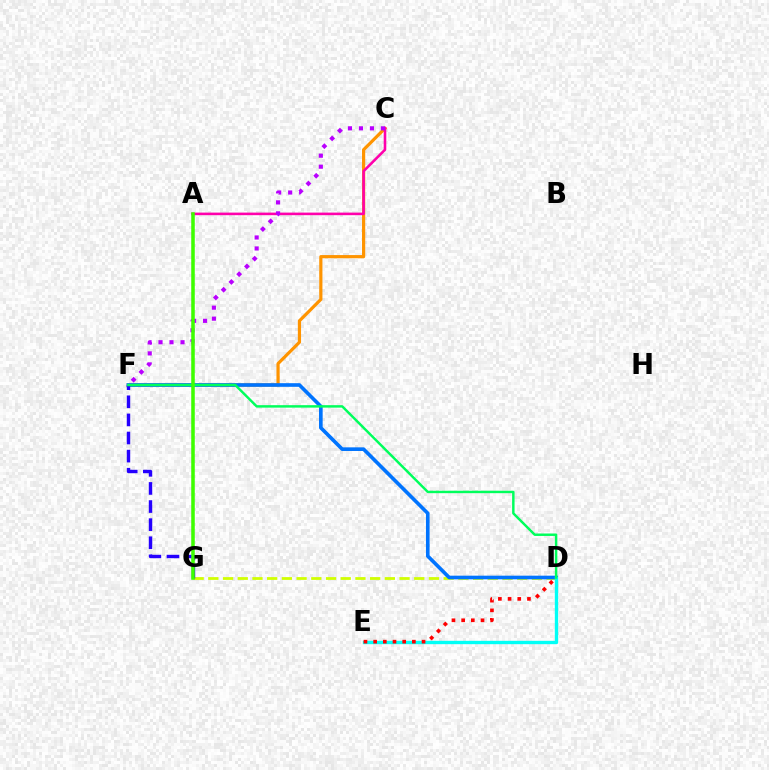{('C', 'F'): [{'color': '#ff9400', 'line_style': 'solid', 'thickness': 2.3}, {'color': '#b900ff', 'line_style': 'dotted', 'thickness': 2.99}], ('D', 'G'): [{'color': '#d1ff00', 'line_style': 'dashed', 'thickness': 2.0}], ('D', 'F'): [{'color': '#0074ff', 'line_style': 'solid', 'thickness': 2.62}, {'color': '#00ff5c', 'line_style': 'solid', 'thickness': 1.77}], ('F', 'G'): [{'color': '#2500ff', 'line_style': 'dashed', 'thickness': 2.46}], ('A', 'C'): [{'color': '#ff00ac', 'line_style': 'solid', 'thickness': 1.86}], ('D', 'E'): [{'color': '#00fff6', 'line_style': 'solid', 'thickness': 2.41}, {'color': '#ff0000', 'line_style': 'dotted', 'thickness': 2.63}], ('A', 'G'): [{'color': '#3dff00', 'line_style': 'solid', 'thickness': 2.55}]}